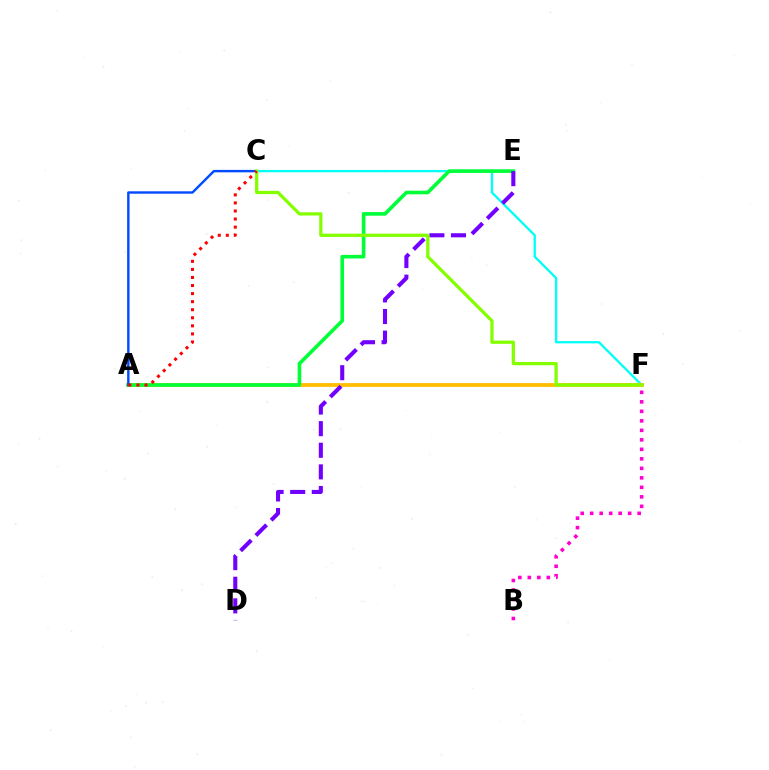{('C', 'F'): [{'color': '#00fff6', 'line_style': 'solid', 'thickness': 1.66}, {'color': '#84ff00', 'line_style': 'solid', 'thickness': 2.34}], ('A', 'F'): [{'color': '#ffbd00', 'line_style': 'solid', 'thickness': 2.72}], ('A', 'E'): [{'color': '#00ff39', 'line_style': 'solid', 'thickness': 2.61}], ('D', 'E'): [{'color': '#7200ff', 'line_style': 'dashed', 'thickness': 2.94}], ('A', 'C'): [{'color': '#004bff', 'line_style': 'solid', 'thickness': 1.74}, {'color': '#ff0000', 'line_style': 'dotted', 'thickness': 2.19}], ('B', 'F'): [{'color': '#ff00cf', 'line_style': 'dotted', 'thickness': 2.58}]}